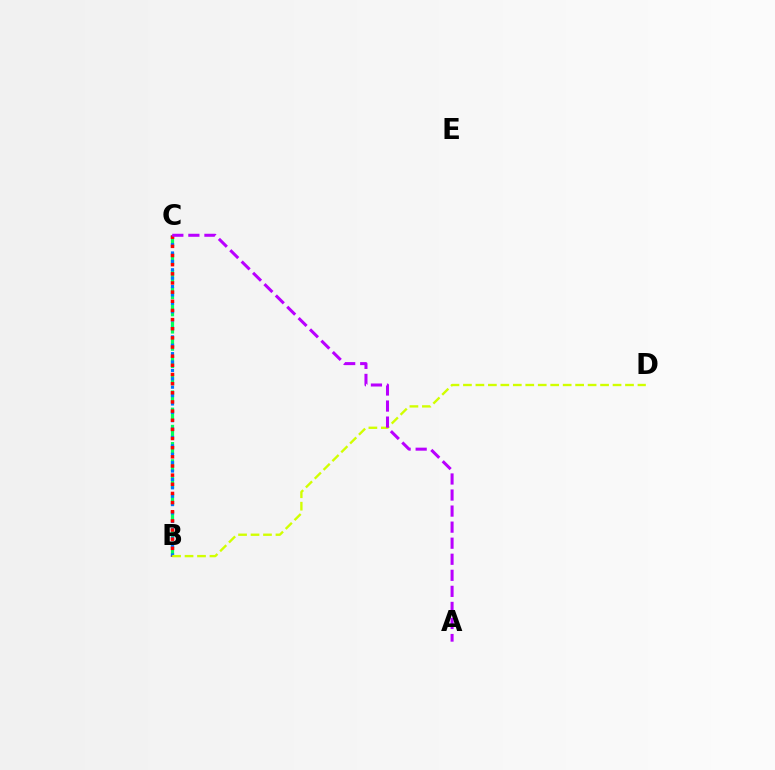{('B', 'C'): [{'color': '#00ff5c', 'line_style': 'dashed', 'thickness': 2.34}, {'color': '#0074ff', 'line_style': 'dotted', 'thickness': 2.28}, {'color': '#ff0000', 'line_style': 'dotted', 'thickness': 2.49}], ('B', 'D'): [{'color': '#d1ff00', 'line_style': 'dashed', 'thickness': 1.69}], ('A', 'C'): [{'color': '#b900ff', 'line_style': 'dashed', 'thickness': 2.18}]}